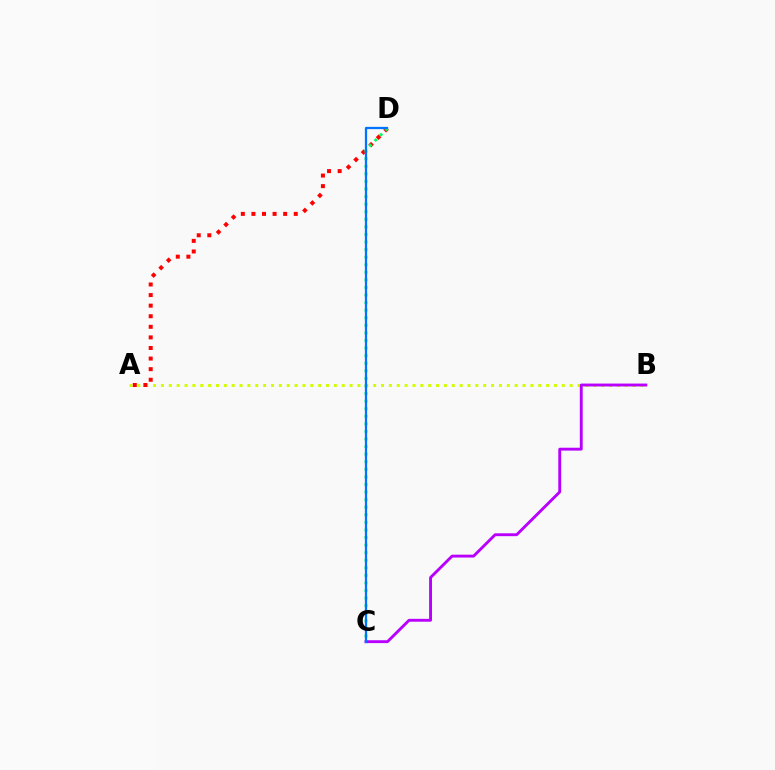{('A', 'B'): [{'color': '#d1ff00', 'line_style': 'dotted', 'thickness': 2.14}], ('B', 'C'): [{'color': '#b900ff', 'line_style': 'solid', 'thickness': 2.07}], ('A', 'D'): [{'color': '#ff0000', 'line_style': 'dotted', 'thickness': 2.88}], ('C', 'D'): [{'color': '#00ff5c', 'line_style': 'dotted', 'thickness': 2.06}, {'color': '#0074ff', 'line_style': 'solid', 'thickness': 1.63}]}